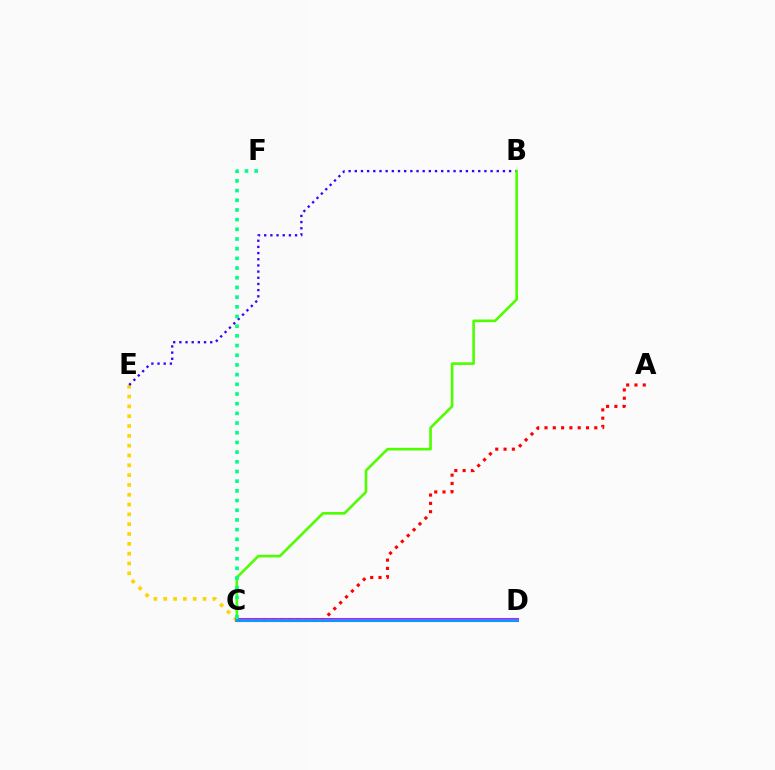{('C', 'E'): [{'color': '#ffd500', 'line_style': 'dotted', 'thickness': 2.67}], ('B', 'E'): [{'color': '#3700ff', 'line_style': 'dotted', 'thickness': 1.68}], ('C', 'D'): [{'color': '#ff00ed', 'line_style': 'solid', 'thickness': 2.95}, {'color': '#009eff', 'line_style': 'solid', 'thickness': 2.08}], ('A', 'C'): [{'color': '#ff0000', 'line_style': 'dotted', 'thickness': 2.25}], ('B', 'C'): [{'color': '#4fff00', 'line_style': 'solid', 'thickness': 1.89}], ('C', 'F'): [{'color': '#00ff86', 'line_style': 'dotted', 'thickness': 2.63}]}